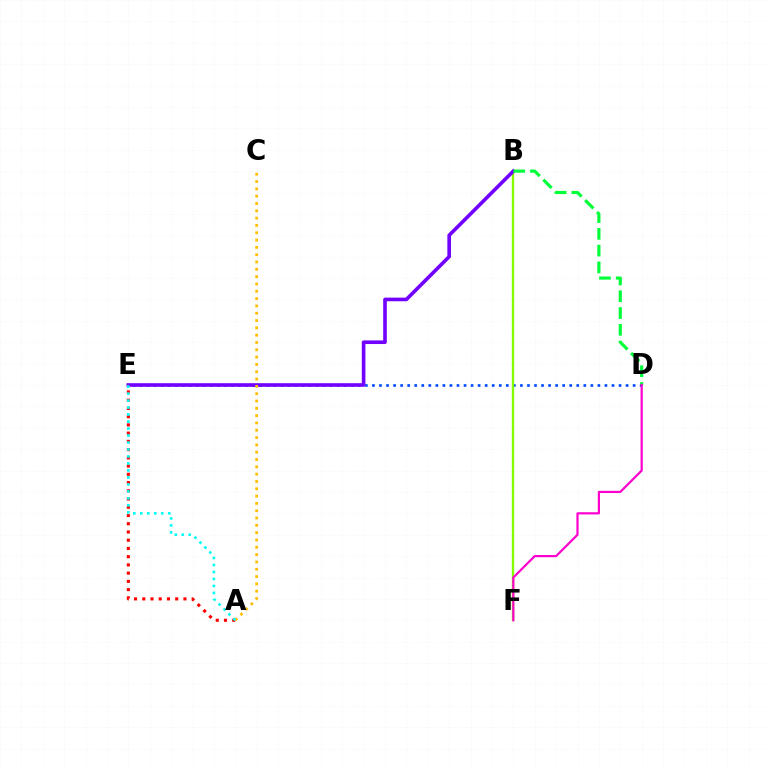{('D', 'E'): [{'color': '#004bff', 'line_style': 'dotted', 'thickness': 1.91}], ('B', 'F'): [{'color': '#84ff00', 'line_style': 'solid', 'thickness': 1.72}], ('B', 'E'): [{'color': '#7200ff', 'line_style': 'solid', 'thickness': 2.61}], ('A', 'C'): [{'color': '#ffbd00', 'line_style': 'dotted', 'thickness': 1.99}], ('A', 'E'): [{'color': '#ff0000', 'line_style': 'dotted', 'thickness': 2.24}, {'color': '#00fff6', 'line_style': 'dotted', 'thickness': 1.9}], ('B', 'D'): [{'color': '#00ff39', 'line_style': 'dashed', 'thickness': 2.28}], ('D', 'F'): [{'color': '#ff00cf', 'line_style': 'solid', 'thickness': 1.59}]}